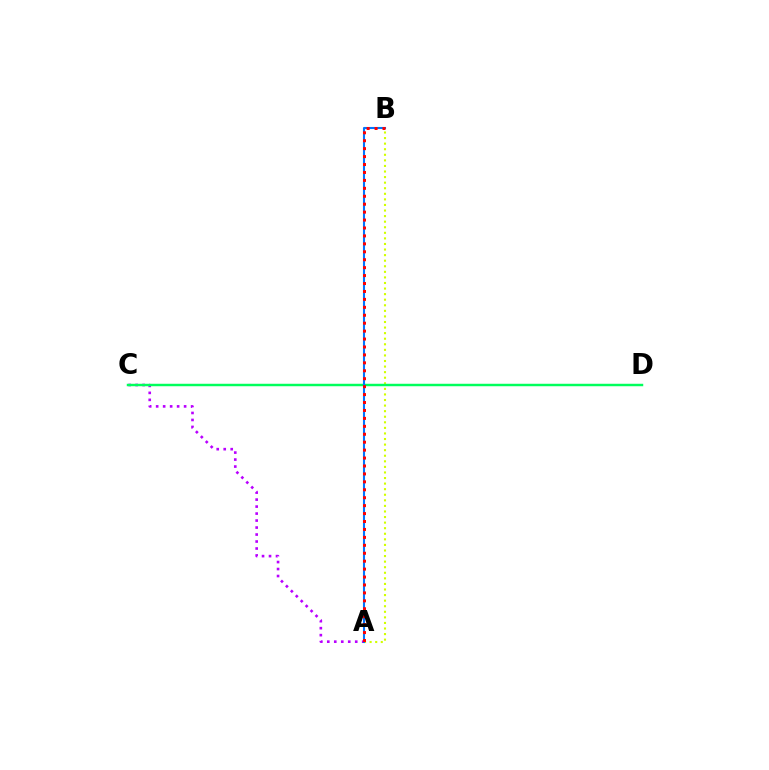{('A', 'B'): [{'color': '#d1ff00', 'line_style': 'dotted', 'thickness': 1.51}, {'color': '#0074ff', 'line_style': 'solid', 'thickness': 1.51}, {'color': '#ff0000', 'line_style': 'dotted', 'thickness': 2.16}], ('A', 'C'): [{'color': '#b900ff', 'line_style': 'dotted', 'thickness': 1.9}], ('C', 'D'): [{'color': '#00ff5c', 'line_style': 'solid', 'thickness': 1.77}]}